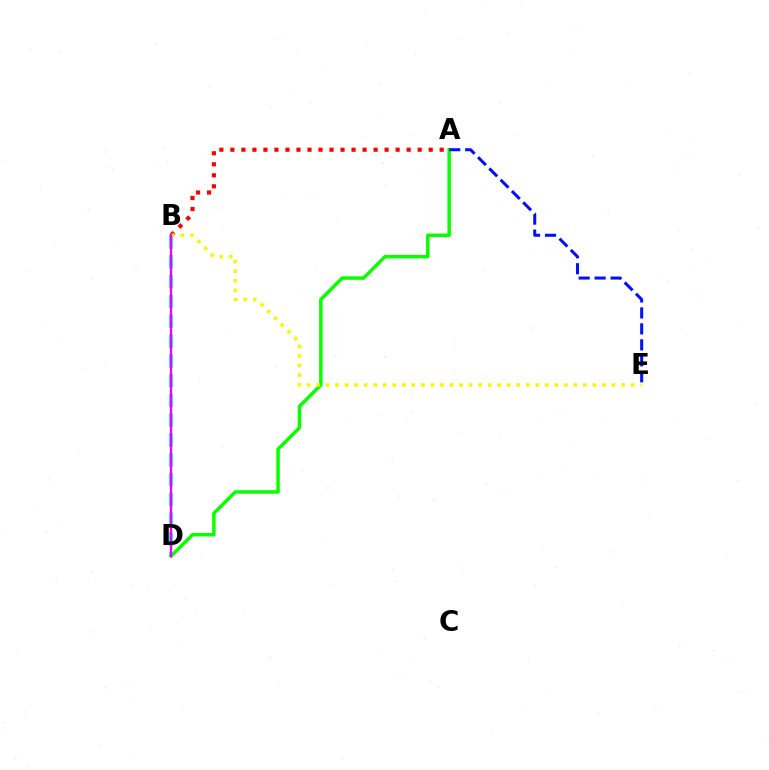{('B', 'D'): [{'color': '#00fff6', 'line_style': 'dashed', 'thickness': 2.69}, {'color': '#ee00ff', 'line_style': 'solid', 'thickness': 1.67}], ('A', 'D'): [{'color': '#08ff00', 'line_style': 'solid', 'thickness': 2.5}], ('A', 'B'): [{'color': '#ff0000', 'line_style': 'dotted', 'thickness': 2.99}], ('A', 'E'): [{'color': '#0010ff', 'line_style': 'dashed', 'thickness': 2.17}], ('B', 'E'): [{'color': '#fcf500', 'line_style': 'dotted', 'thickness': 2.59}]}